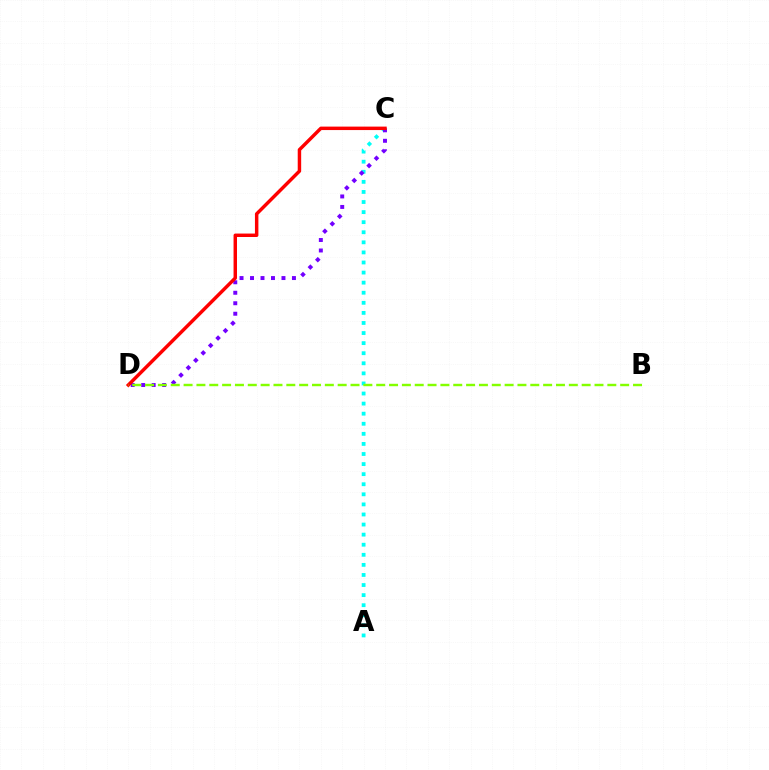{('A', 'C'): [{'color': '#00fff6', 'line_style': 'dotted', 'thickness': 2.74}], ('C', 'D'): [{'color': '#7200ff', 'line_style': 'dotted', 'thickness': 2.85}, {'color': '#ff0000', 'line_style': 'solid', 'thickness': 2.49}], ('B', 'D'): [{'color': '#84ff00', 'line_style': 'dashed', 'thickness': 1.74}]}